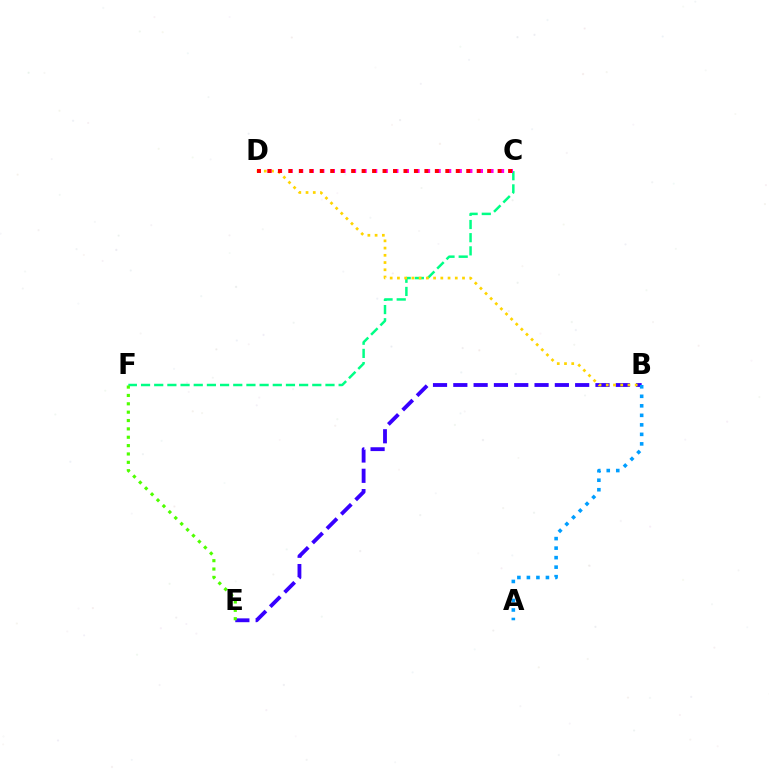{('C', 'F'): [{'color': '#00ff86', 'line_style': 'dashed', 'thickness': 1.79}], ('B', 'E'): [{'color': '#3700ff', 'line_style': 'dashed', 'thickness': 2.76}], ('B', 'D'): [{'color': '#ffd500', 'line_style': 'dotted', 'thickness': 1.97}], ('A', 'B'): [{'color': '#009eff', 'line_style': 'dotted', 'thickness': 2.58}], ('C', 'D'): [{'color': '#ff00ed', 'line_style': 'dotted', 'thickness': 2.87}, {'color': '#ff0000', 'line_style': 'dotted', 'thickness': 2.84}], ('E', 'F'): [{'color': '#4fff00', 'line_style': 'dotted', 'thickness': 2.27}]}